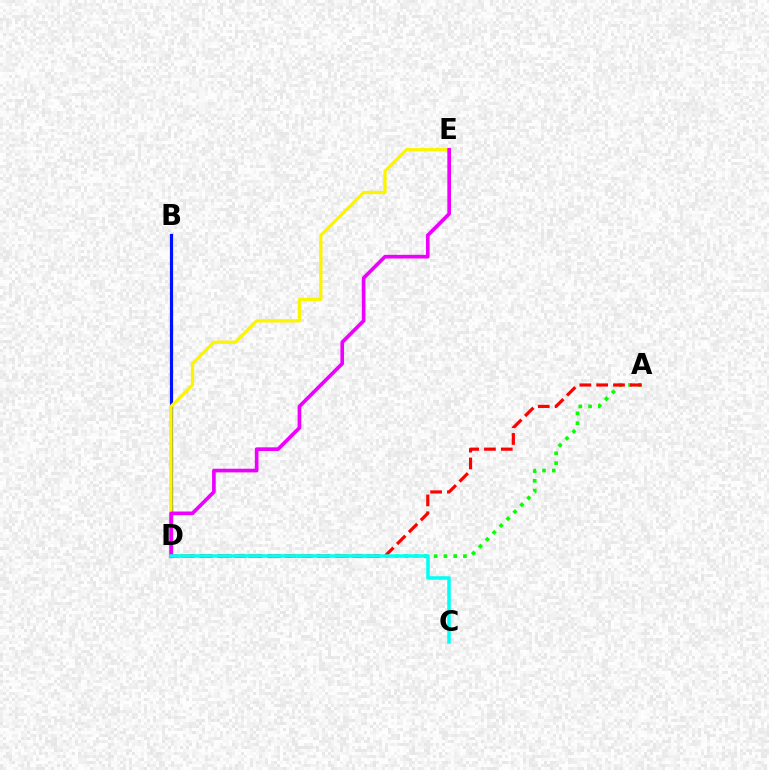{('B', 'D'): [{'color': '#0010ff', 'line_style': 'solid', 'thickness': 2.29}], ('A', 'D'): [{'color': '#08ff00', 'line_style': 'dotted', 'thickness': 2.65}, {'color': '#ff0000', 'line_style': 'dashed', 'thickness': 2.28}], ('D', 'E'): [{'color': '#fcf500', 'line_style': 'solid', 'thickness': 2.37}, {'color': '#ee00ff', 'line_style': 'solid', 'thickness': 2.64}], ('C', 'D'): [{'color': '#00fff6', 'line_style': 'solid', 'thickness': 2.53}]}